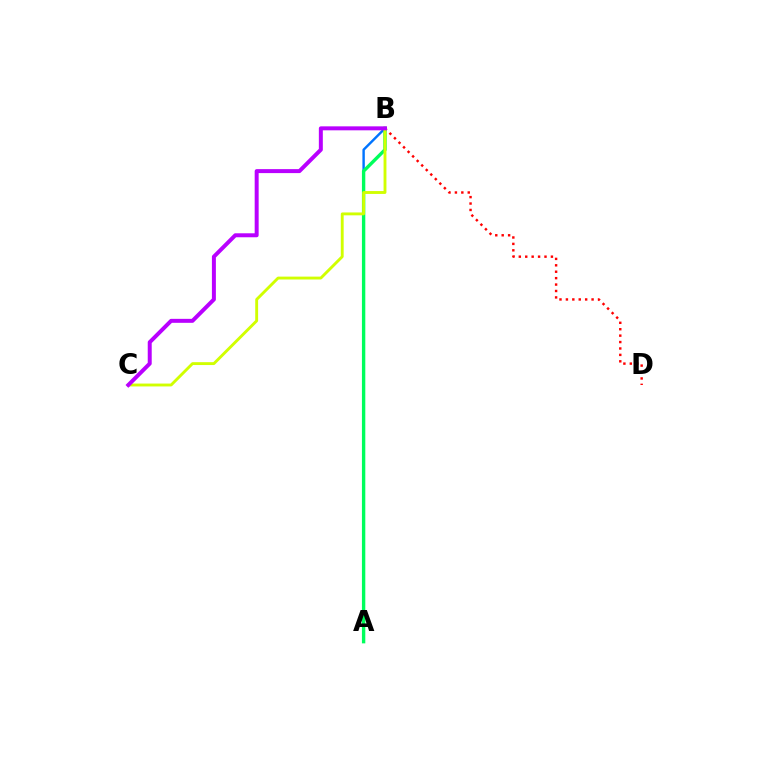{('A', 'B'): [{'color': '#0074ff', 'line_style': 'solid', 'thickness': 1.74}, {'color': '#00ff5c', 'line_style': 'solid', 'thickness': 2.43}], ('B', 'D'): [{'color': '#ff0000', 'line_style': 'dotted', 'thickness': 1.74}], ('B', 'C'): [{'color': '#d1ff00', 'line_style': 'solid', 'thickness': 2.07}, {'color': '#b900ff', 'line_style': 'solid', 'thickness': 2.86}]}